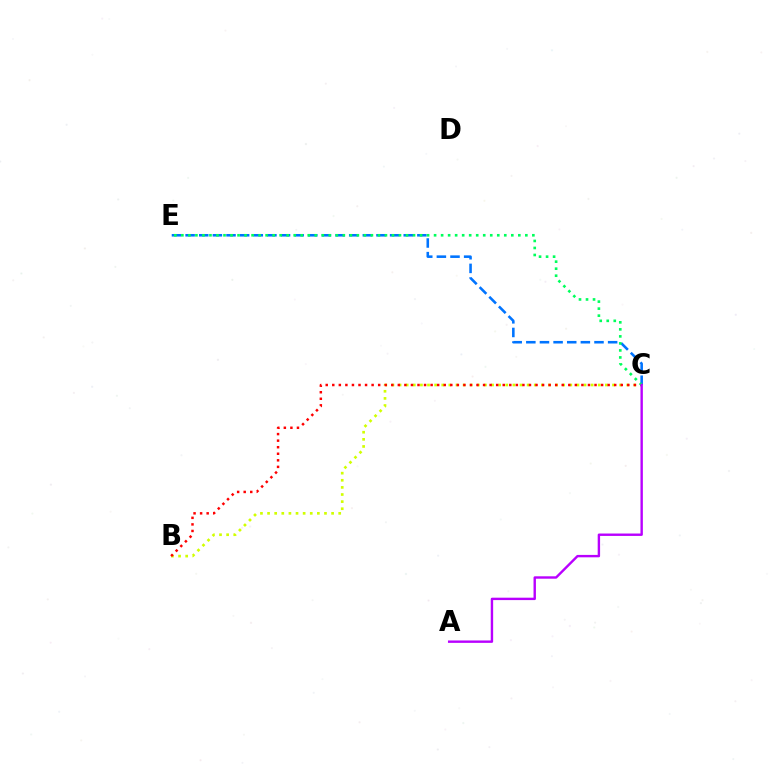{('B', 'C'): [{'color': '#d1ff00', 'line_style': 'dotted', 'thickness': 1.93}, {'color': '#ff0000', 'line_style': 'dotted', 'thickness': 1.78}], ('C', 'E'): [{'color': '#0074ff', 'line_style': 'dashed', 'thickness': 1.85}, {'color': '#00ff5c', 'line_style': 'dotted', 'thickness': 1.91}], ('A', 'C'): [{'color': '#b900ff', 'line_style': 'solid', 'thickness': 1.73}]}